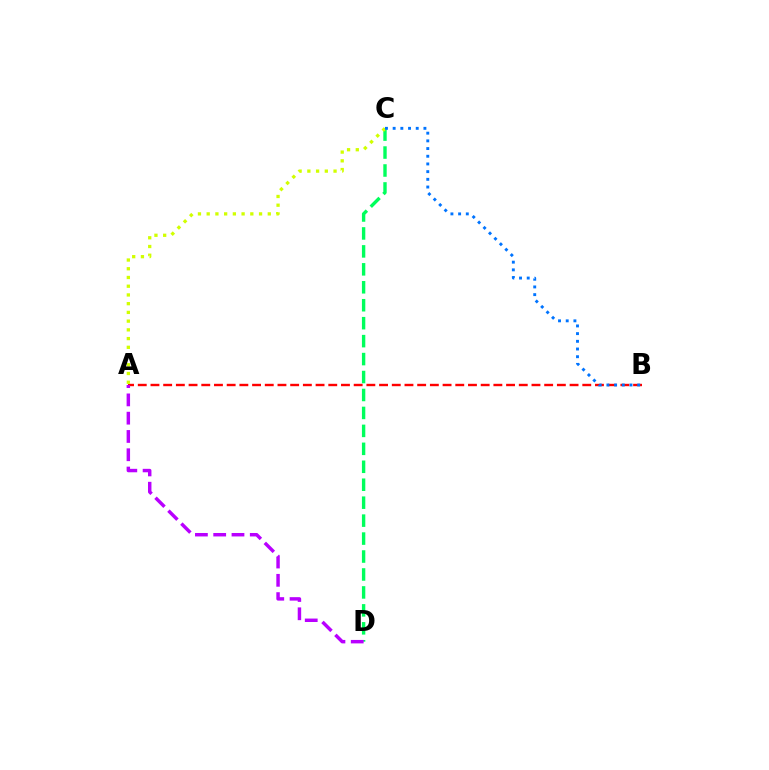{('A', 'B'): [{'color': '#ff0000', 'line_style': 'dashed', 'thickness': 1.73}], ('C', 'D'): [{'color': '#00ff5c', 'line_style': 'dashed', 'thickness': 2.44}], ('A', 'C'): [{'color': '#d1ff00', 'line_style': 'dotted', 'thickness': 2.37}], ('B', 'C'): [{'color': '#0074ff', 'line_style': 'dotted', 'thickness': 2.09}], ('A', 'D'): [{'color': '#b900ff', 'line_style': 'dashed', 'thickness': 2.48}]}